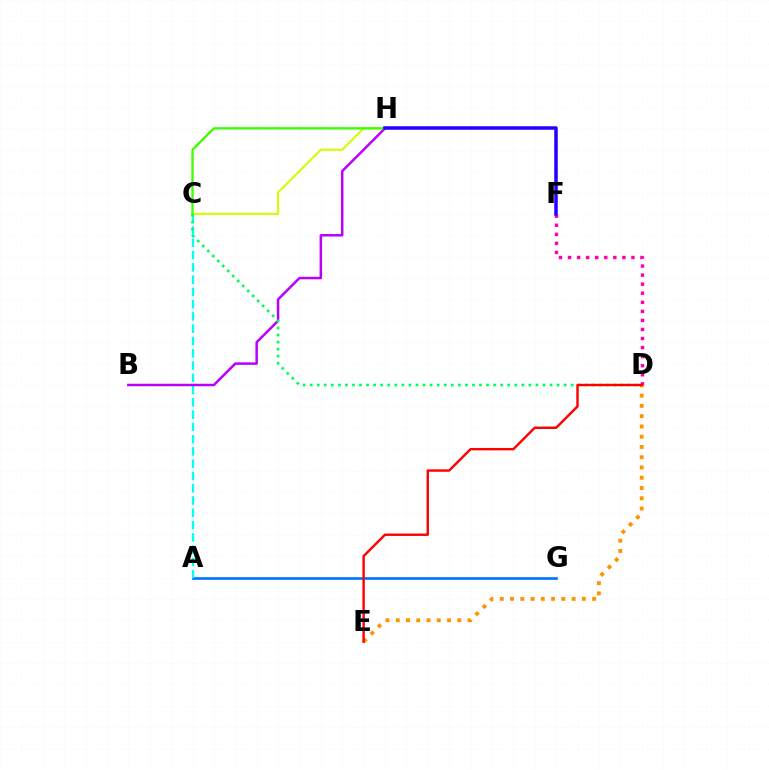{('C', 'H'): [{'color': '#d1ff00', 'line_style': 'solid', 'thickness': 1.52}, {'color': '#3dff00', 'line_style': 'solid', 'thickness': 1.68}], ('A', 'G'): [{'color': '#0074ff', 'line_style': 'solid', 'thickness': 1.91}], ('A', 'C'): [{'color': '#00fff6', 'line_style': 'dashed', 'thickness': 1.67}], ('B', 'H'): [{'color': '#b900ff', 'line_style': 'solid', 'thickness': 1.79}], ('C', 'D'): [{'color': '#00ff5c', 'line_style': 'dotted', 'thickness': 1.92}], ('D', 'F'): [{'color': '#ff00ac', 'line_style': 'dotted', 'thickness': 2.46}], ('D', 'E'): [{'color': '#ff9400', 'line_style': 'dotted', 'thickness': 2.79}, {'color': '#ff0000', 'line_style': 'solid', 'thickness': 1.74}], ('F', 'H'): [{'color': '#2500ff', 'line_style': 'solid', 'thickness': 2.52}]}